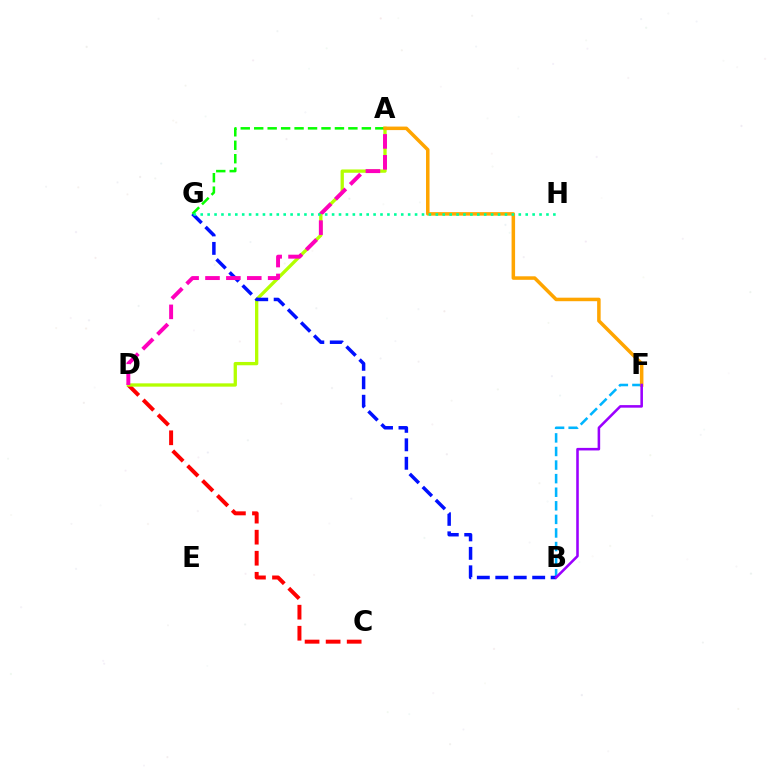{('B', 'F'): [{'color': '#00b5ff', 'line_style': 'dashed', 'thickness': 1.85}, {'color': '#9b00ff', 'line_style': 'solid', 'thickness': 1.85}], ('C', 'D'): [{'color': '#ff0000', 'line_style': 'dashed', 'thickness': 2.86}], ('A', 'D'): [{'color': '#b3ff00', 'line_style': 'solid', 'thickness': 2.38}, {'color': '#ff00bd', 'line_style': 'dashed', 'thickness': 2.84}], ('B', 'G'): [{'color': '#0010ff', 'line_style': 'dashed', 'thickness': 2.51}], ('A', 'G'): [{'color': '#08ff00', 'line_style': 'dashed', 'thickness': 1.83}], ('A', 'F'): [{'color': '#ffa500', 'line_style': 'solid', 'thickness': 2.53}], ('G', 'H'): [{'color': '#00ff9d', 'line_style': 'dotted', 'thickness': 1.88}]}